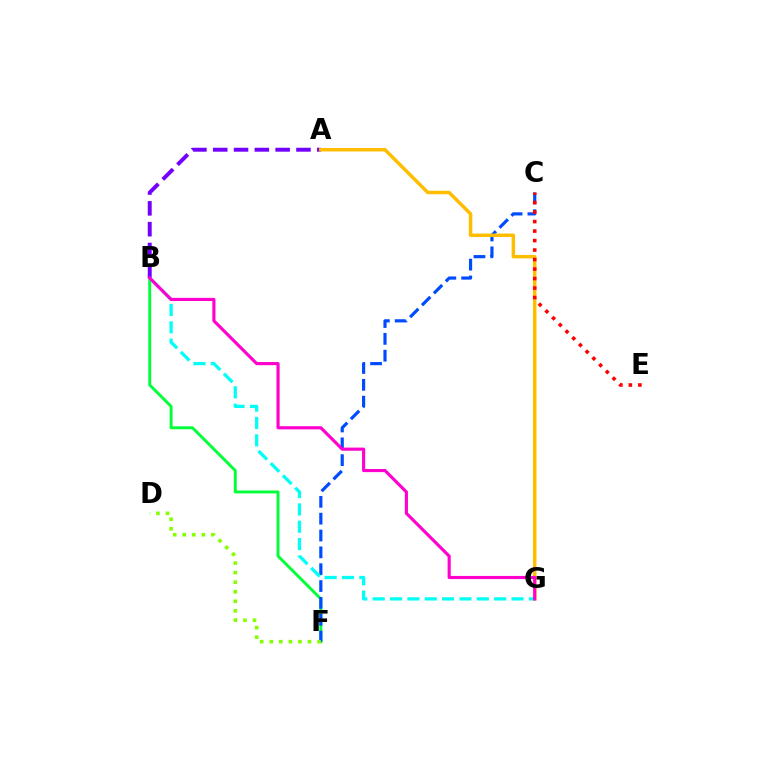{('B', 'F'): [{'color': '#00ff39', 'line_style': 'solid', 'thickness': 2.1}], ('C', 'F'): [{'color': '#004bff', 'line_style': 'dashed', 'thickness': 2.29}], ('A', 'B'): [{'color': '#7200ff', 'line_style': 'dashed', 'thickness': 2.83}], ('A', 'G'): [{'color': '#ffbd00', 'line_style': 'solid', 'thickness': 2.5}], ('C', 'E'): [{'color': '#ff0000', 'line_style': 'dotted', 'thickness': 2.58}], ('D', 'F'): [{'color': '#84ff00', 'line_style': 'dotted', 'thickness': 2.59}], ('B', 'G'): [{'color': '#00fff6', 'line_style': 'dashed', 'thickness': 2.36}, {'color': '#ff00cf', 'line_style': 'solid', 'thickness': 2.26}]}